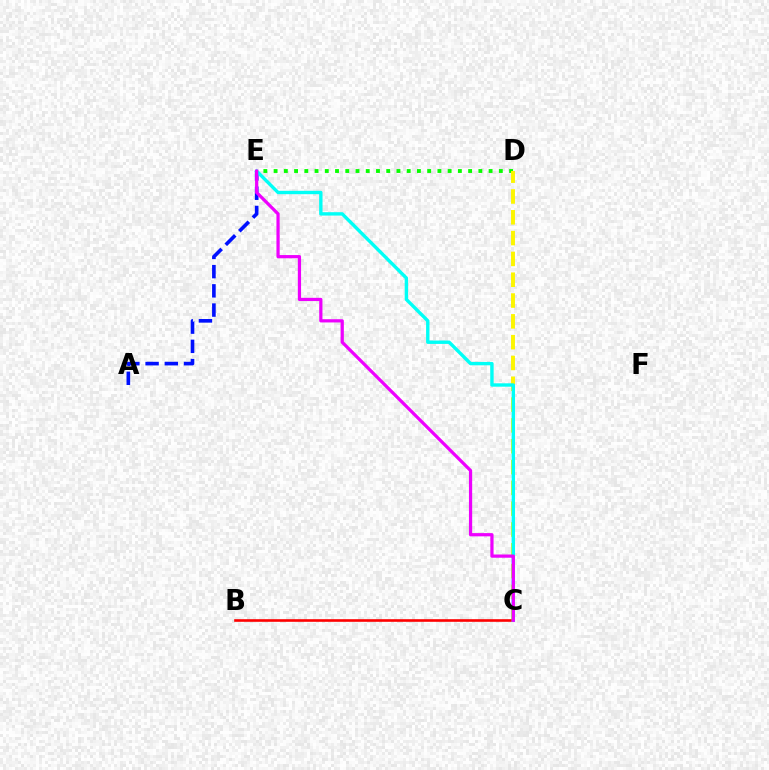{('D', 'E'): [{'color': '#08ff00', 'line_style': 'dotted', 'thickness': 2.78}], ('C', 'D'): [{'color': '#fcf500', 'line_style': 'dashed', 'thickness': 2.83}], ('A', 'E'): [{'color': '#0010ff', 'line_style': 'dashed', 'thickness': 2.61}], ('B', 'C'): [{'color': '#ff0000', 'line_style': 'solid', 'thickness': 1.89}], ('C', 'E'): [{'color': '#00fff6', 'line_style': 'solid', 'thickness': 2.43}, {'color': '#ee00ff', 'line_style': 'solid', 'thickness': 2.32}]}